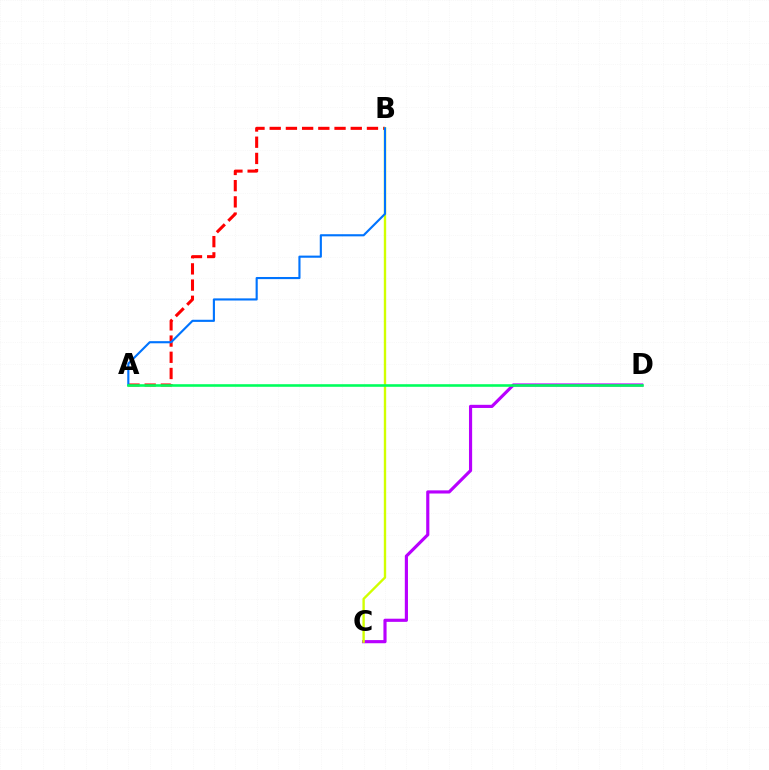{('A', 'B'): [{'color': '#ff0000', 'line_style': 'dashed', 'thickness': 2.2}, {'color': '#0074ff', 'line_style': 'solid', 'thickness': 1.54}], ('C', 'D'): [{'color': '#b900ff', 'line_style': 'solid', 'thickness': 2.27}], ('B', 'C'): [{'color': '#d1ff00', 'line_style': 'solid', 'thickness': 1.71}], ('A', 'D'): [{'color': '#00ff5c', 'line_style': 'solid', 'thickness': 1.87}]}